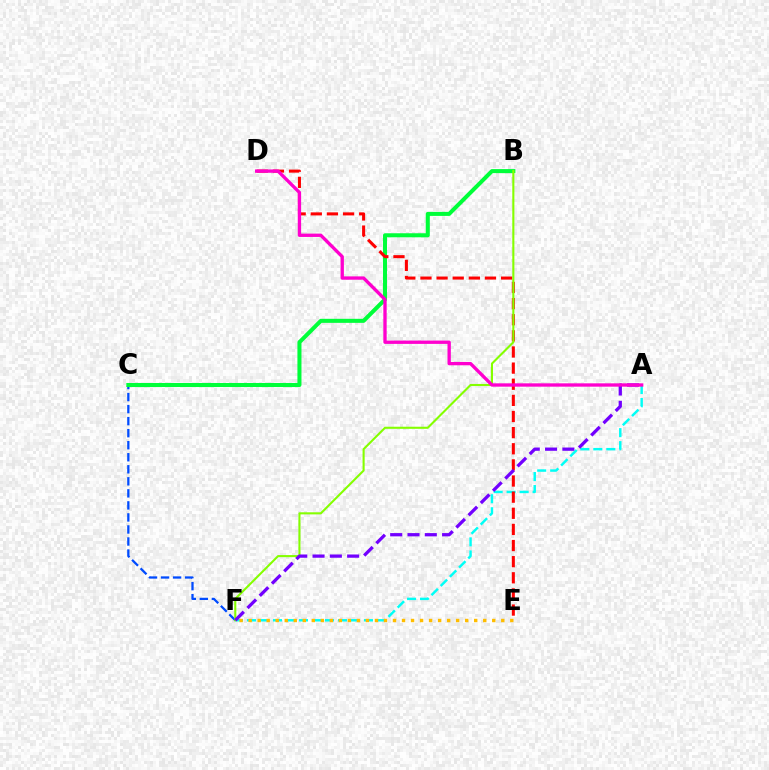{('A', 'F'): [{'color': '#00fff6', 'line_style': 'dashed', 'thickness': 1.77}, {'color': '#7200ff', 'line_style': 'dashed', 'thickness': 2.35}], ('C', 'F'): [{'color': '#004bff', 'line_style': 'dashed', 'thickness': 1.64}], ('B', 'C'): [{'color': '#00ff39', 'line_style': 'solid', 'thickness': 2.91}], ('D', 'E'): [{'color': '#ff0000', 'line_style': 'dashed', 'thickness': 2.19}], ('E', 'F'): [{'color': '#ffbd00', 'line_style': 'dotted', 'thickness': 2.45}], ('B', 'F'): [{'color': '#84ff00', 'line_style': 'solid', 'thickness': 1.51}], ('A', 'D'): [{'color': '#ff00cf', 'line_style': 'solid', 'thickness': 2.4}]}